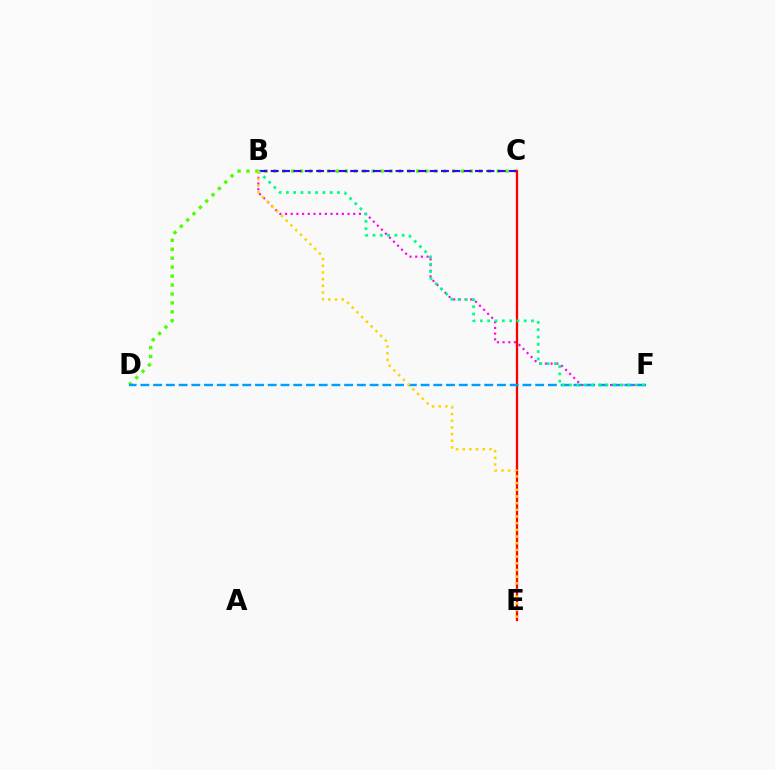{('C', 'D'): [{'color': '#4fff00', 'line_style': 'dotted', 'thickness': 2.43}], ('B', 'C'): [{'color': '#3700ff', 'line_style': 'dashed', 'thickness': 1.54}], ('C', 'E'): [{'color': '#ff0000', 'line_style': 'solid', 'thickness': 1.66}], ('B', 'F'): [{'color': '#ff00ed', 'line_style': 'dotted', 'thickness': 1.54}, {'color': '#00ff86', 'line_style': 'dotted', 'thickness': 1.98}], ('D', 'F'): [{'color': '#009eff', 'line_style': 'dashed', 'thickness': 1.73}], ('B', 'E'): [{'color': '#ffd500', 'line_style': 'dotted', 'thickness': 1.82}]}